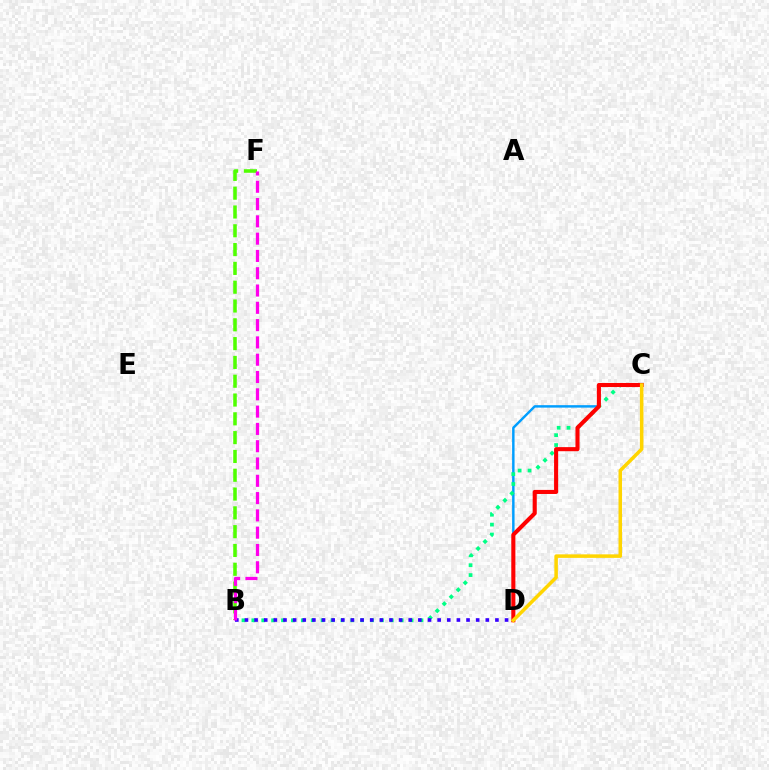{('B', 'F'): [{'color': '#4fff00', 'line_style': 'dashed', 'thickness': 2.55}, {'color': '#ff00ed', 'line_style': 'dashed', 'thickness': 2.35}], ('C', 'D'): [{'color': '#009eff', 'line_style': 'solid', 'thickness': 1.76}, {'color': '#ff0000', 'line_style': 'solid', 'thickness': 2.94}, {'color': '#ffd500', 'line_style': 'solid', 'thickness': 2.54}], ('B', 'C'): [{'color': '#00ff86', 'line_style': 'dotted', 'thickness': 2.69}], ('B', 'D'): [{'color': '#3700ff', 'line_style': 'dotted', 'thickness': 2.62}]}